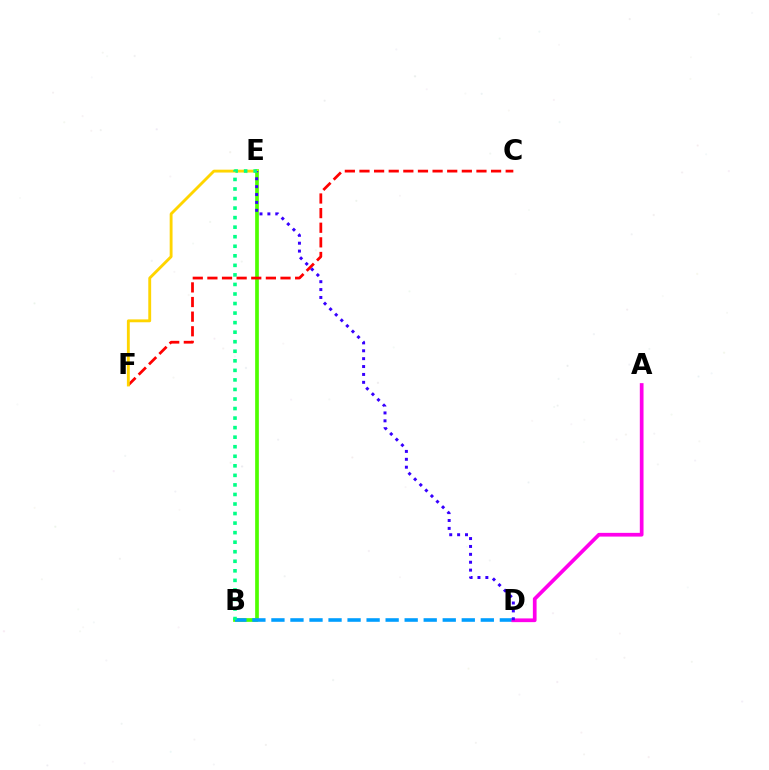{('B', 'E'): [{'color': '#4fff00', 'line_style': 'solid', 'thickness': 2.67}, {'color': '#00ff86', 'line_style': 'dotted', 'thickness': 2.59}], ('B', 'D'): [{'color': '#009eff', 'line_style': 'dashed', 'thickness': 2.59}], ('C', 'F'): [{'color': '#ff0000', 'line_style': 'dashed', 'thickness': 1.99}], ('A', 'D'): [{'color': '#ff00ed', 'line_style': 'solid', 'thickness': 2.68}], ('E', 'F'): [{'color': '#ffd500', 'line_style': 'solid', 'thickness': 2.06}], ('D', 'E'): [{'color': '#3700ff', 'line_style': 'dotted', 'thickness': 2.14}]}